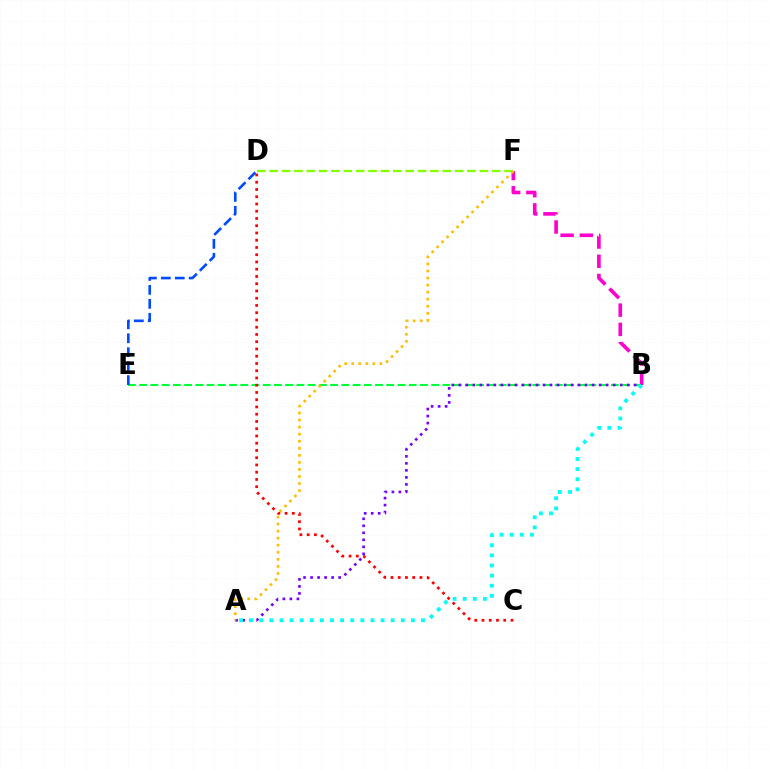{('D', 'F'): [{'color': '#84ff00', 'line_style': 'dashed', 'thickness': 1.68}], ('B', 'E'): [{'color': '#00ff39', 'line_style': 'dashed', 'thickness': 1.53}], ('B', 'F'): [{'color': '#ff00cf', 'line_style': 'dashed', 'thickness': 2.62}], ('C', 'D'): [{'color': '#ff0000', 'line_style': 'dotted', 'thickness': 1.97}], ('A', 'B'): [{'color': '#7200ff', 'line_style': 'dotted', 'thickness': 1.91}, {'color': '#00fff6', 'line_style': 'dotted', 'thickness': 2.75}], ('A', 'F'): [{'color': '#ffbd00', 'line_style': 'dotted', 'thickness': 1.92}], ('D', 'E'): [{'color': '#004bff', 'line_style': 'dashed', 'thickness': 1.9}]}